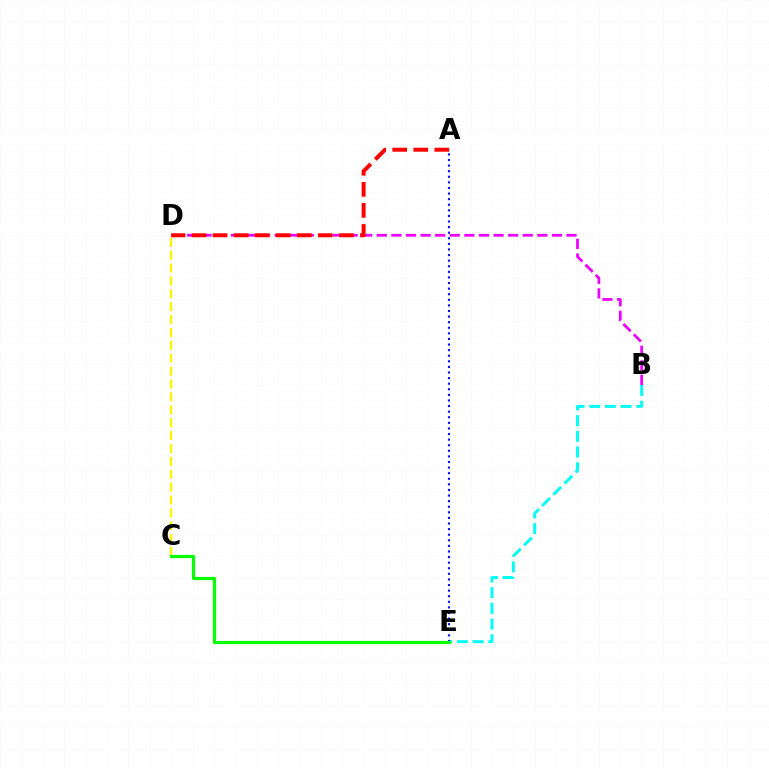{('B', 'E'): [{'color': '#00fff6', 'line_style': 'dashed', 'thickness': 2.13}], ('C', 'D'): [{'color': '#fcf500', 'line_style': 'dashed', 'thickness': 1.75}], ('B', 'D'): [{'color': '#ee00ff', 'line_style': 'dashed', 'thickness': 1.98}], ('A', 'D'): [{'color': '#ff0000', 'line_style': 'dashed', 'thickness': 2.86}], ('A', 'E'): [{'color': '#0010ff', 'line_style': 'dotted', 'thickness': 1.52}], ('C', 'E'): [{'color': '#08ff00', 'line_style': 'solid', 'thickness': 2.28}]}